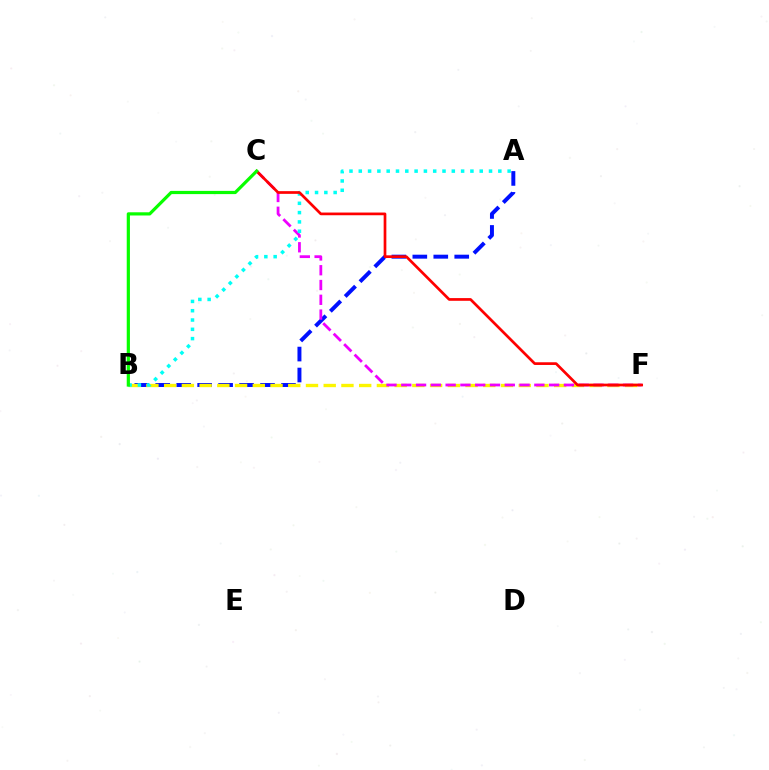{('A', 'B'): [{'color': '#0010ff', 'line_style': 'dashed', 'thickness': 2.85}, {'color': '#00fff6', 'line_style': 'dotted', 'thickness': 2.53}], ('B', 'F'): [{'color': '#fcf500', 'line_style': 'dashed', 'thickness': 2.41}], ('C', 'F'): [{'color': '#ee00ff', 'line_style': 'dashed', 'thickness': 2.01}, {'color': '#ff0000', 'line_style': 'solid', 'thickness': 1.95}], ('B', 'C'): [{'color': '#08ff00', 'line_style': 'solid', 'thickness': 2.31}]}